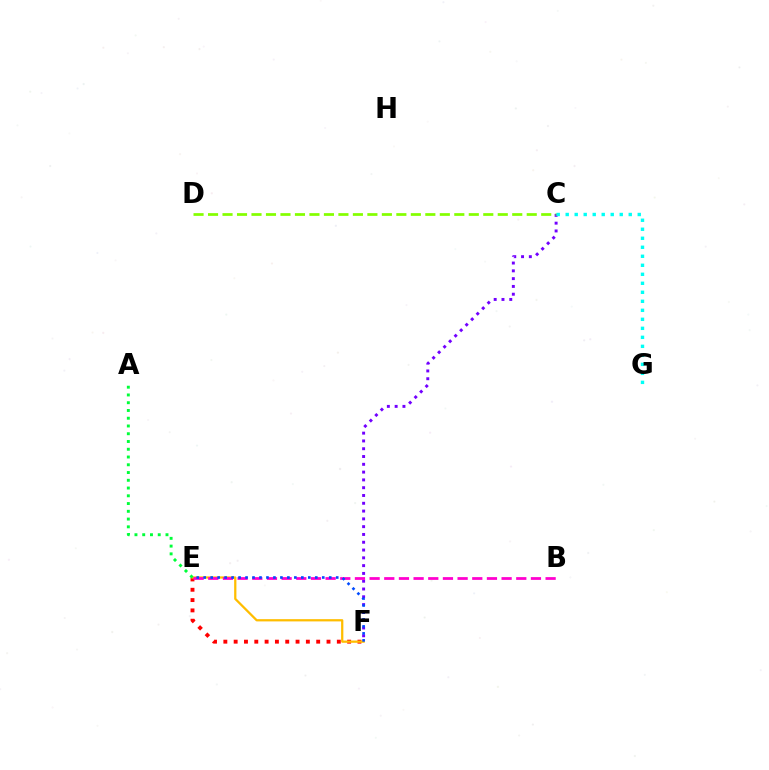{('E', 'F'): [{'color': '#ff0000', 'line_style': 'dotted', 'thickness': 2.8}, {'color': '#ffbd00', 'line_style': 'solid', 'thickness': 1.62}, {'color': '#004bff', 'line_style': 'dotted', 'thickness': 1.89}], ('C', 'F'): [{'color': '#7200ff', 'line_style': 'dotted', 'thickness': 2.12}], ('C', 'D'): [{'color': '#84ff00', 'line_style': 'dashed', 'thickness': 1.97}], ('A', 'E'): [{'color': '#00ff39', 'line_style': 'dotted', 'thickness': 2.11}], ('B', 'E'): [{'color': '#ff00cf', 'line_style': 'dashed', 'thickness': 1.99}], ('C', 'G'): [{'color': '#00fff6', 'line_style': 'dotted', 'thickness': 2.45}]}